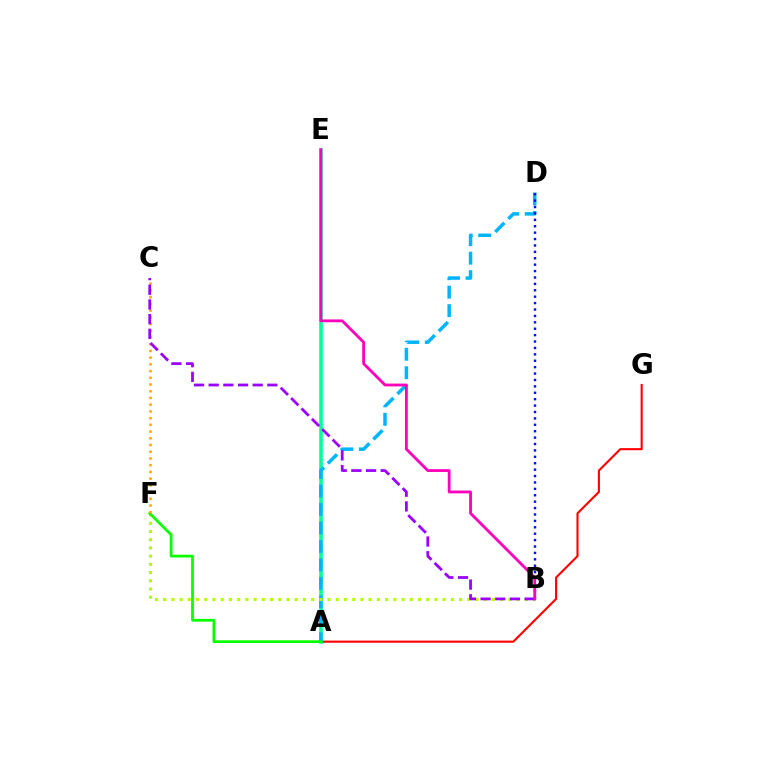{('A', 'G'): [{'color': '#ff0000', 'line_style': 'solid', 'thickness': 1.51}], ('A', 'E'): [{'color': '#00ff9d', 'line_style': 'solid', 'thickness': 2.57}], ('A', 'D'): [{'color': '#00b5ff', 'line_style': 'dashed', 'thickness': 2.51}], ('B', 'F'): [{'color': '#b3ff00', 'line_style': 'dotted', 'thickness': 2.23}], ('B', 'D'): [{'color': '#0010ff', 'line_style': 'dotted', 'thickness': 1.74}], ('A', 'F'): [{'color': '#08ff00', 'line_style': 'solid', 'thickness': 1.97}], ('C', 'F'): [{'color': '#ffa500', 'line_style': 'dotted', 'thickness': 1.83}], ('B', 'C'): [{'color': '#9b00ff', 'line_style': 'dashed', 'thickness': 1.99}], ('B', 'E'): [{'color': '#ff00bd', 'line_style': 'solid', 'thickness': 2.02}]}